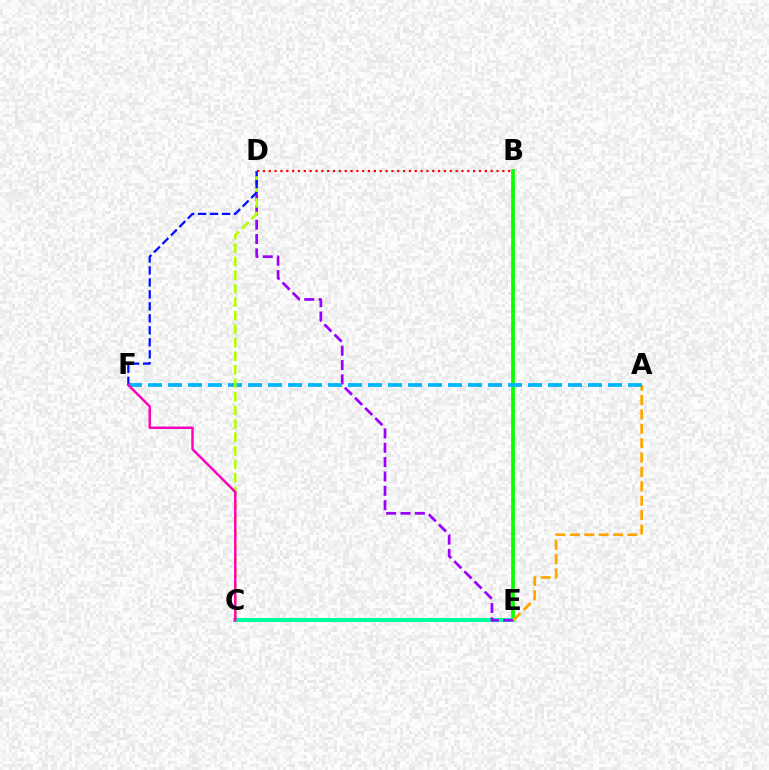{('B', 'E'): [{'color': '#08ff00', 'line_style': 'solid', 'thickness': 2.68}], ('C', 'E'): [{'color': '#00ff9d', 'line_style': 'solid', 'thickness': 2.87}], ('D', 'E'): [{'color': '#9b00ff', 'line_style': 'dashed', 'thickness': 1.95}], ('A', 'E'): [{'color': '#ffa500', 'line_style': 'dashed', 'thickness': 1.96}], ('A', 'F'): [{'color': '#00b5ff', 'line_style': 'dashed', 'thickness': 2.72}], ('B', 'D'): [{'color': '#ff0000', 'line_style': 'dotted', 'thickness': 1.59}], ('C', 'D'): [{'color': '#b3ff00', 'line_style': 'dashed', 'thickness': 1.84}], ('D', 'F'): [{'color': '#0010ff', 'line_style': 'dashed', 'thickness': 1.63}], ('C', 'F'): [{'color': '#ff00bd', 'line_style': 'solid', 'thickness': 1.78}]}